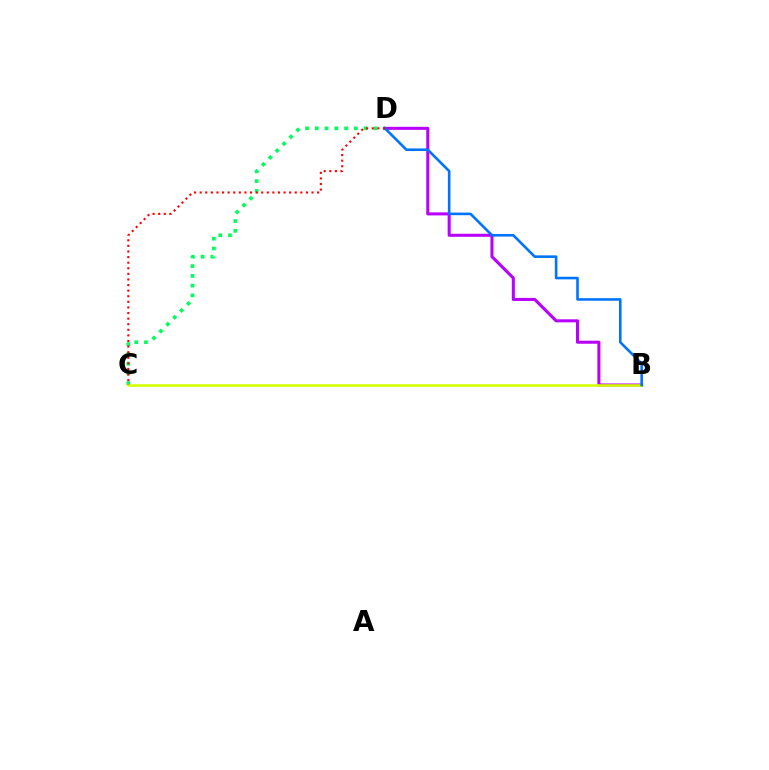{('C', 'D'): [{'color': '#00ff5c', 'line_style': 'dotted', 'thickness': 2.65}, {'color': '#ff0000', 'line_style': 'dotted', 'thickness': 1.52}], ('B', 'D'): [{'color': '#b900ff', 'line_style': 'solid', 'thickness': 2.19}, {'color': '#0074ff', 'line_style': 'solid', 'thickness': 1.87}], ('B', 'C'): [{'color': '#d1ff00', 'line_style': 'solid', 'thickness': 1.85}]}